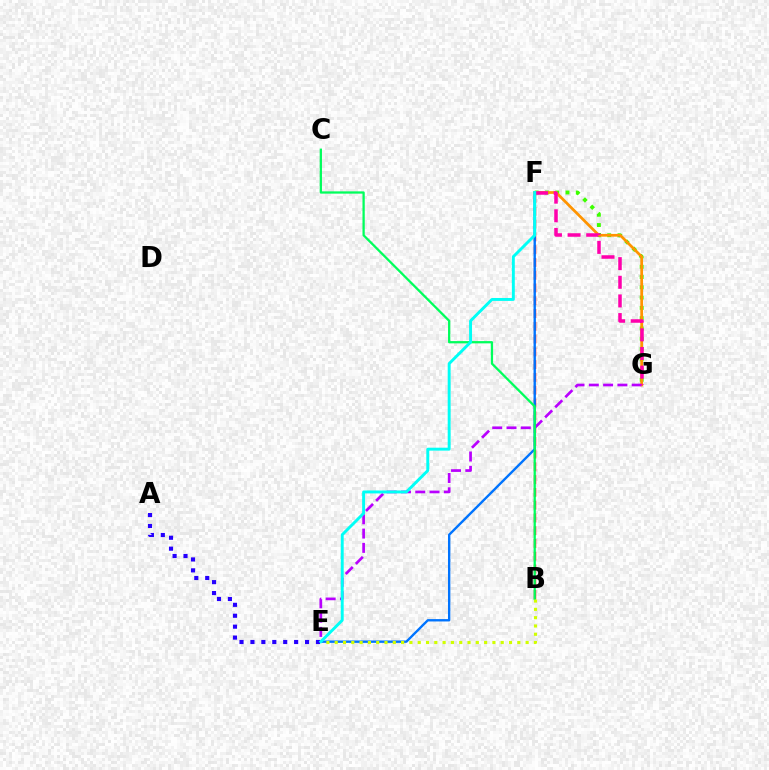{('B', 'F'): [{'color': '#ff0000', 'line_style': 'dashed', 'thickness': 1.74}], ('F', 'G'): [{'color': '#3dff00', 'line_style': 'dotted', 'thickness': 2.79}, {'color': '#ff9400', 'line_style': 'solid', 'thickness': 1.97}, {'color': '#ff00ac', 'line_style': 'dashed', 'thickness': 2.53}], ('E', 'F'): [{'color': '#0074ff', 'line_style': 'solid', 'thickness': 1.71}, {'color': '#00fff6', 'line_style': 'solid', 'thickness': 2.11}], ('E', 'G'): [{'color': '#b900ff', 'line_style': 'dashed', 'thickness': 1.94}], ('B', 'C'): [{'color': '#00ff5c', 'line_style': 'solid', 'thickness': 1.64}], ('A', 'E'): [{'color': '#2500ff', 'line_style': 'dotted', 'thickness': 2.97}], ('B', 'E'): [{'color': '#d1ff00', 'line_style': 'dotted', 'thickness': 2.26}]}